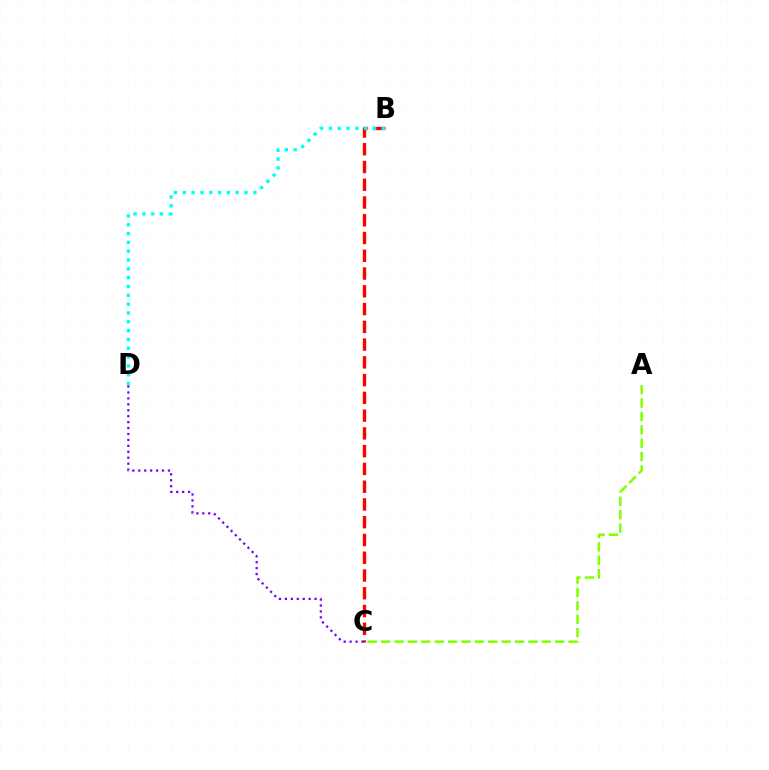{('B', 'C'): [{'color': '#ff0000', 'line_style': 'dashed', 'thickness': 2.41}], ('C', 'D'): [{'color': '#7200ff', 'line_style': 'dotted', 'thickness': 1.61}], ('A', 'C'): [{'color': '#84ff00', 'line_style': 'dashed', 'thickness': 1.82}], ('B', 'D'): [{'color': '#00fff6', 'line_style': 'dotted', 'thickness': 2.4}]}